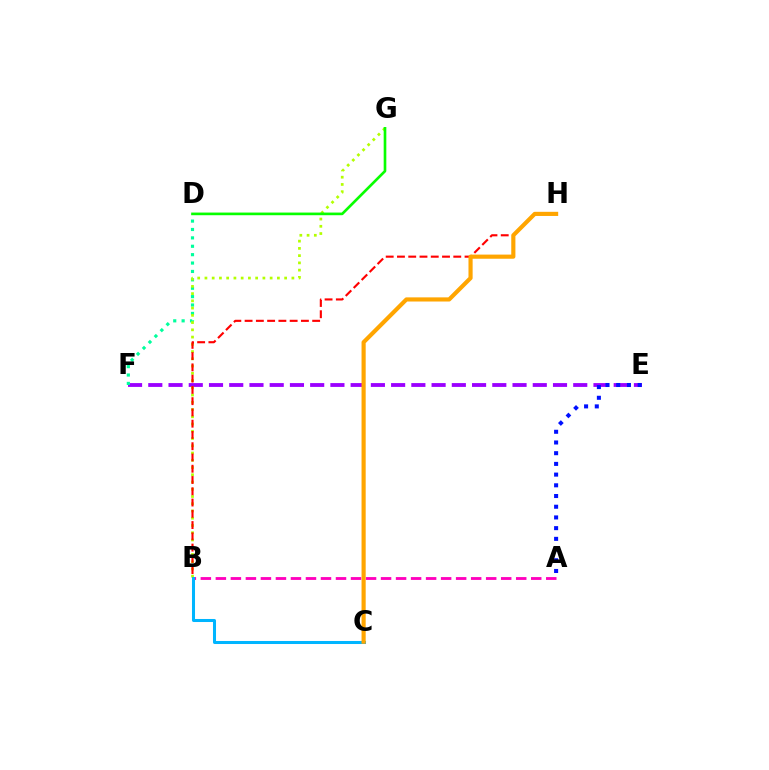{('E', 'F'): [{'color': '#9b00ff', 'line_style': 'dashed', 'thickness': 2.75}], ('D', 'F'): [{'color': '#00ff9d', 'line_style': 'dotted', 'thickness': 2.28}], ('A', 'B'): [{'color': '#ff00bd', 'line_style': 'dashed', 'thickness': 2.04}], ('B', 'G'): [{'color': '#b3ff00', 'line_style': 'dotted', 'thickness': 1.97}], ('B', 'C'): [{'color': '#00b5ff', 'line_style': 'solid', 'thickness': 2.18}], ('A', 'E'): [{'color': '#0010ff', 'line_style': 'dotted', 'thickness': 2.91}], ('D', 'G'): [{'color': '#08ff00', 'line_style': 'solid', 'thickness': 1.91}], ('B', 'H'): [{'color': '#ff0000', 'line_style': 'dashed', 'thickness': 1.53}], ('C', 'H'): [{'color': '#ffa500', 'line_style': 'solid', 'thickness': 2.99}]}